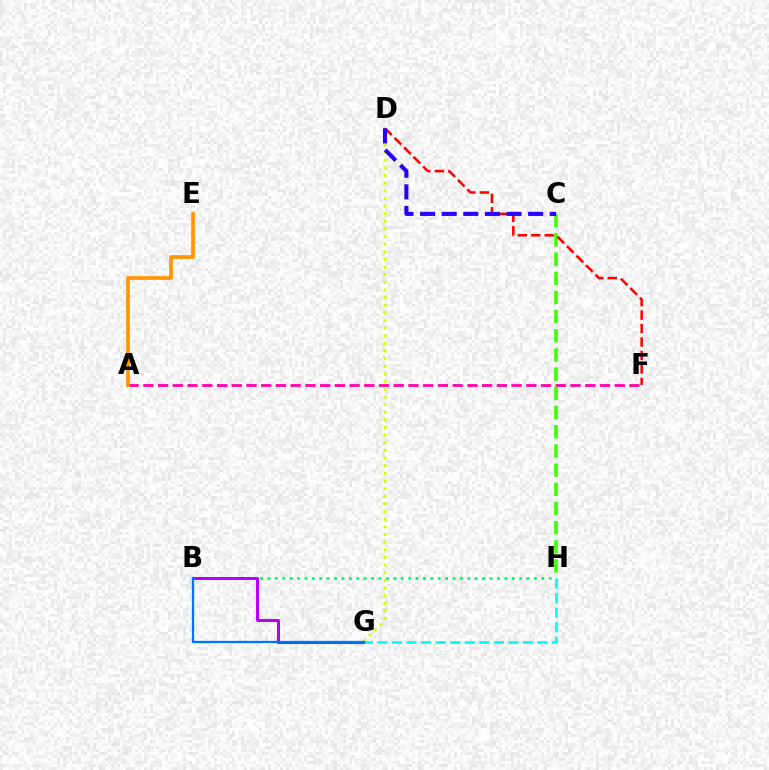{('B', 'H'): [{'color': '#00ff5c', 'line_style': 'dotted', 'thickness': 2.01}], ('B', 'G'): [{'color': '#b900ff', 'line_style': 'solid', 'thickness': 2.17}, {'color': '#0074ff', 'line_style': 'solid', 'thickness': 1.65}], ('A', 'F'): [{'color': '#ff00ac', 'line_style': 'dashed', 'thickness': 2.0}], ('D', 'G'): [{'color': '#d1ff00', 'line_style': 'dotted', 'thickness': 2.08}], ('C', 'H'): [{'color': '#3dff00', 'line_style': 'dashed', 'thickness': 2.61}], ('D', 'F'): [{'color': '#ff0000', 'line_style': 'dashed', 'thickness': 1.83}], ('A', 'E'): [{'color': '#ff9400', 'line_style': 'solid', 'thickness': 2.64}], ('G', 'H'): [{'color': '#00fff6', 'line_style': 'dashed', 'thickness': 1.98}], ('C', 'D'): [{'color': '#2500ff', 'line_style': 'dashed', 'thickness': 2.94}]}